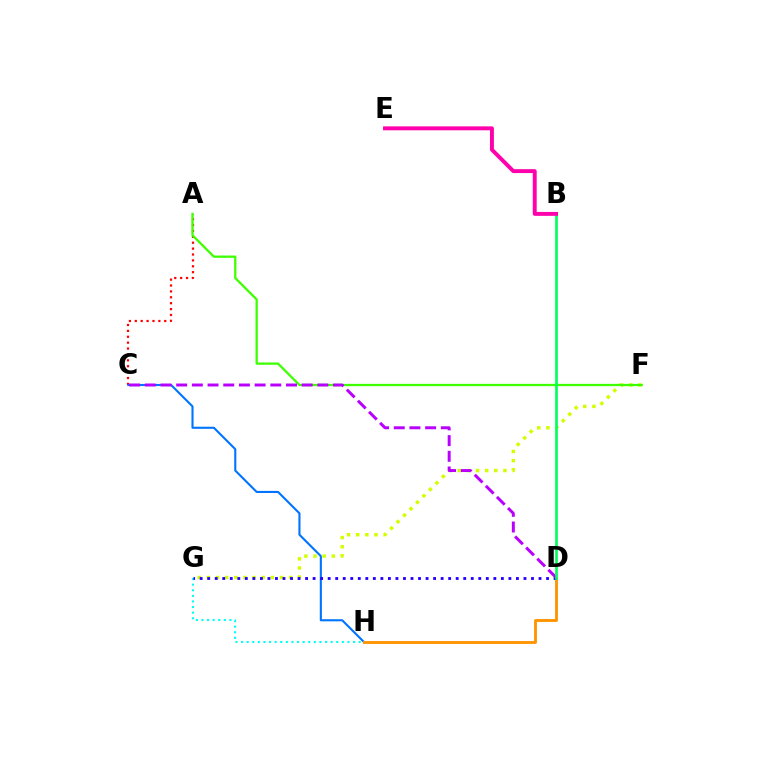{('A', 'C'): [{'color': '#ff0000', 'line_style': 'dotted', 'thickness': 1.6}], ('G', 'H'): [{'color': '#00fff6', 'line_style': 'dotted', 'thickness': 1.52}], ('F', 'G'): [{'color': '#d1ff00', 'line_style': 'dotted', 'thickness': 2.49}], ('A', 'F'): [{'color': '#3dff00', 'line_style': 'solid', 'thickness': 1.64}], ('C', 'H'): [{'color': '#0074ff', 'line_style': 'solid', 'thickness': 1.51}], ('D', 'H'): [{'color': '#ff9400', 'line_style': 'solid', 'thickness': 2.06}], ('D', 'G'): [{'color': '#2500ff', 'line_style': 'dotted', 'thickness': 2.05}], ('C', 'D'): [{'color': '#b900ff', 'line_style': 'dashed', 'thickness': 2.13}], ('B', 'D'): [{'color': '#00ff5c', 'line_style': 'solid', 'thickness': 1.92}], ('B', 'E'): [{'color': '#ff00ac', 'line_style': 'solid', 'thickness': 2.82}]}